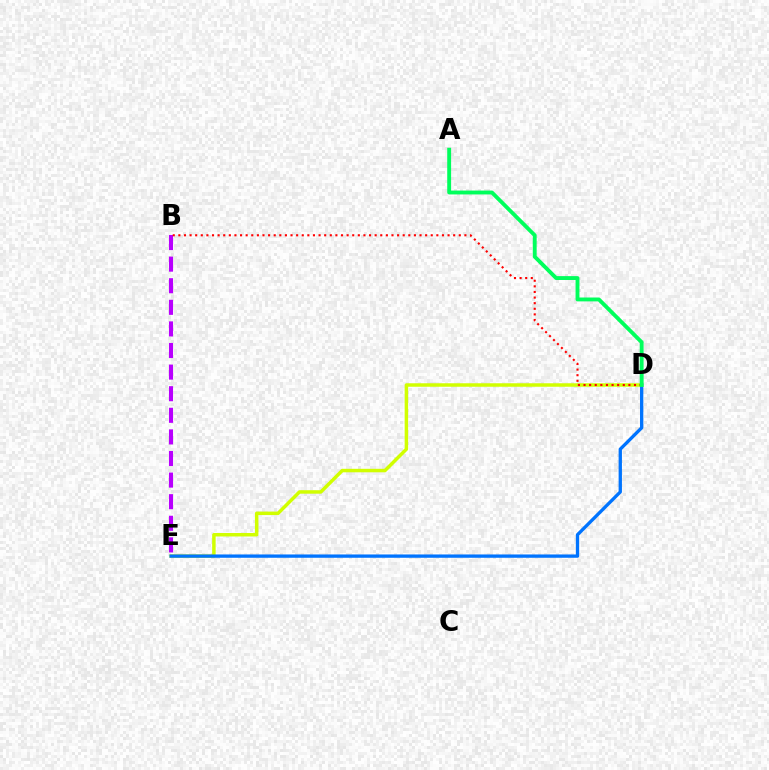{('B', 'E'): [{'color': '#b900ff', 'line_style': 'dashed', 'thickness': 2.93}], ('D', 'E'): [{'color': '#d1ff00', 'line_style': 'solid', 'thickness': 2.51}, {'color': '#0074ff', 'line_style': 'solid', 'thickness': 2.38}], ('B', 'D'): [{'color': '#ff0000', 'line_style': 'dotted', 'thickness': 1.52}], ('A', 'D'): [{'color': '#00ff5c', 'line_style': 'solid', 'thickness': 2.79}]}